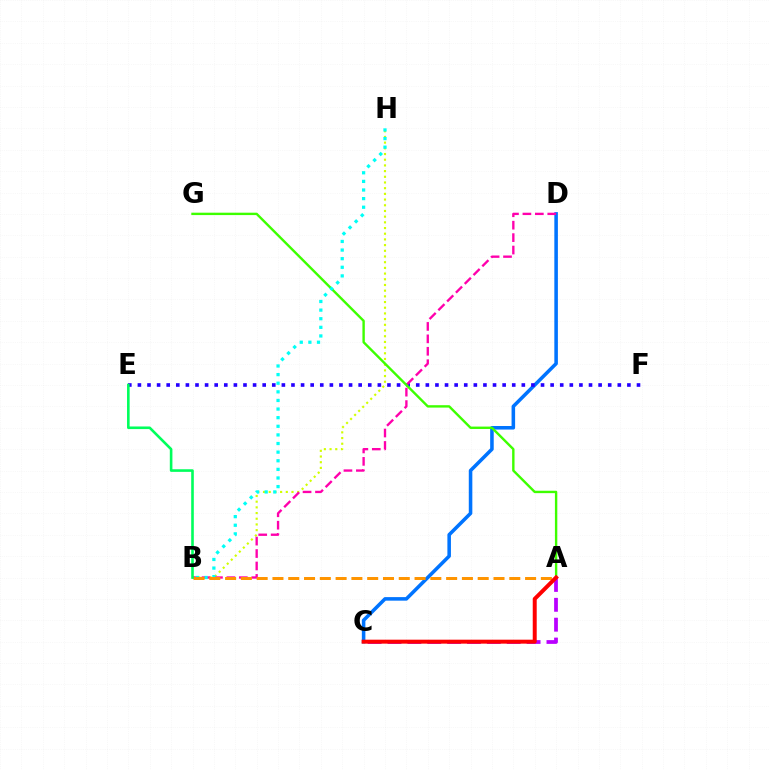{('B', 'H'): [{'color': '#d1ff00', 'line_style': 'dotted', 'thickness': 1.55}, {'color': '#00fff6', 'line_style': 'dotted', 'thickness': 2.34}], ('C', 'D'): [{'color': '#0074ff', 'line_style': 'solid', 'thickness': 2.56}], ('E', 'F'): [{'color': '#2500ff', 'line_style': 'dotted', 'thickness': 2.61}], ('B', 'D'): [{'color': '#ff00ac', 'line_style': 'dashed', 'thickness': 1.69}], ('A', 'C'): [{'color': '#b900ff', 'line_style': 'dashed', 'thickness': 2.7}, {'color': '#ff0000', 'line_style': 'solid', 'thickness': 2.86}], ('A', 'G'): [{'color': '#3dff00', 'line_style': 'solid', 'thickness': 1.72}], ('A', 'B'): [{'color': '#ff9400', 'line_style': 'dashed', 'thickness': 2.14}], ('B', 'E'): [{'color': '#00ff5c', 'line_style': 'solid', 'thickness': 1.88}]}